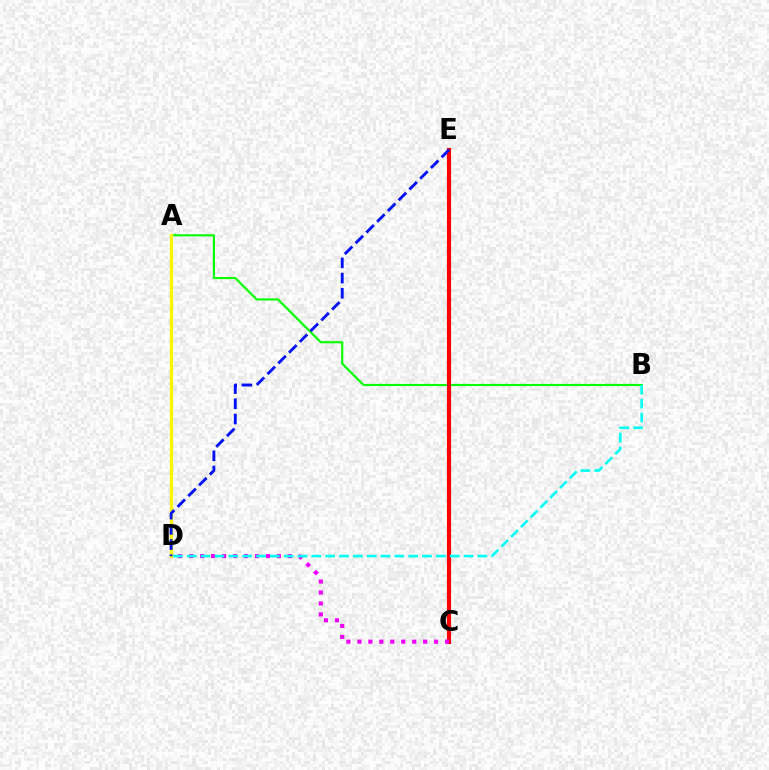{('A', 'B'): [{'color': '#08ff00', 'line_style': 'solid', 'thickness': 1.55}], ('C', 'E'): [{'color': '#ff0000', 'line_style': 'solid', 'thickness': 2.98}], ('A', 'D'): [{'color': '#fcf500', 'line_style': 'solid', 'thickness': 2.36}], ('C', 'D'): [{'color': '#ee00ff', 'line_style': 'dotted', 'thickness': 2.98}], ('D', 'E'): [{'color': '#0010ff', 'line_style': 'dashed', 'thickness': 2.07}], ('B', 'D'): [{'color': '#00fff6', 'line_style': 'dashed', 'thickness': 1.88}]}